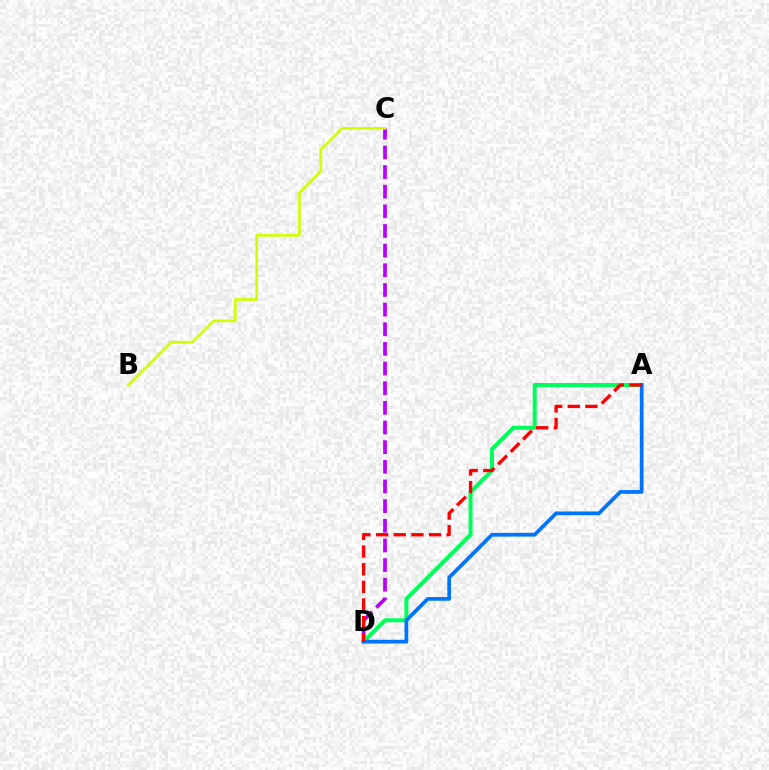{('C', 'D'): [{'color': '#b900ff', 'line_style': 'dashed', 'thickness': 2.67}], ('A', 'D'): [{'color': '#00ff5c', 'line_style': 'solid', 'thickness': 2.88}, {'color': '#0074ff', 'line_style': 'solid', 'thickness': 2.69}, {'color': '#ff0000', 'line_style': 'dashed', 'thickness': 2.4}], ('B', 'C'): [{'color': '#d1ff00', 'line_style': 'solid', 'thickness': 1.91}]}